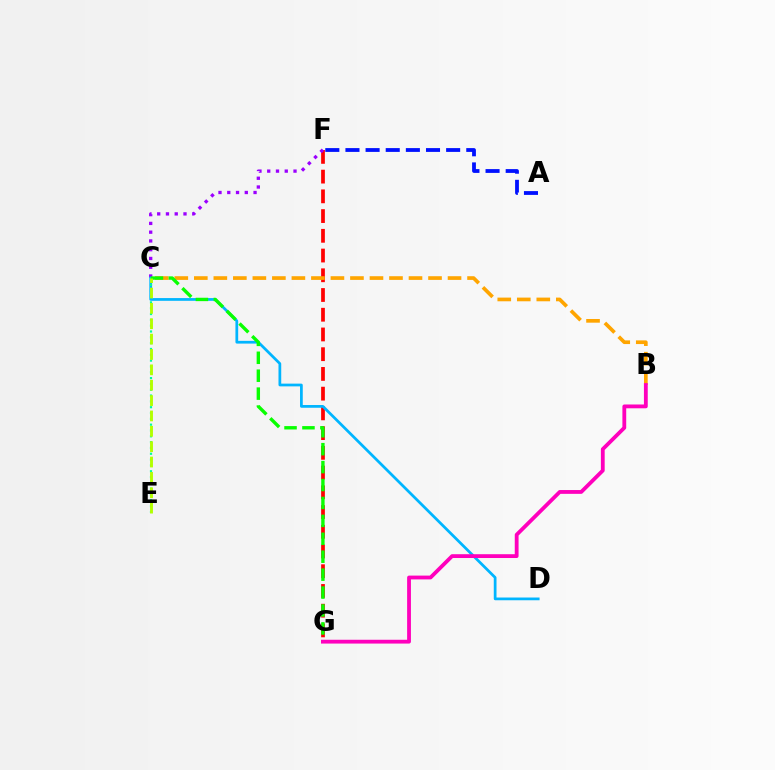{('F', 'G'): [{'color': '#ff0000', 'line_style': 'dashed', 'thickness': 2.68}], ('B', 'C'): [{'color': '#ffa500', 'line_style': 'dashed', 'thickness': 2.65}], ('C', 'F'): [{'color': '#9b00ff', 'line_style': 'dotted', 'thickness': 2.38}], ('C', 'D'): [{'color': '#00b5ff', 'line_style': 'solid', 'thickness': 1.97}], ('C', 'E'): [{'color': '#00ff9d', 'line_style': 'dotted', 'thickness': 1.58}, {'color': '#b3ff00', 'line_style': 'dashed', 'thickness': 2.09}], ('A', 'F'): [{'color': '#0010ff', 'line_style': 'dashed', 'thickness': 2.74}], ('C', 'G'): [{'color': '#08ff00', 'line_style': 'dashed', 'thickness': 2.44}], ('B', 'G'): [{'color': '#ff00bd', 'line_style': 'solid', 'thickness': 2.74}]}